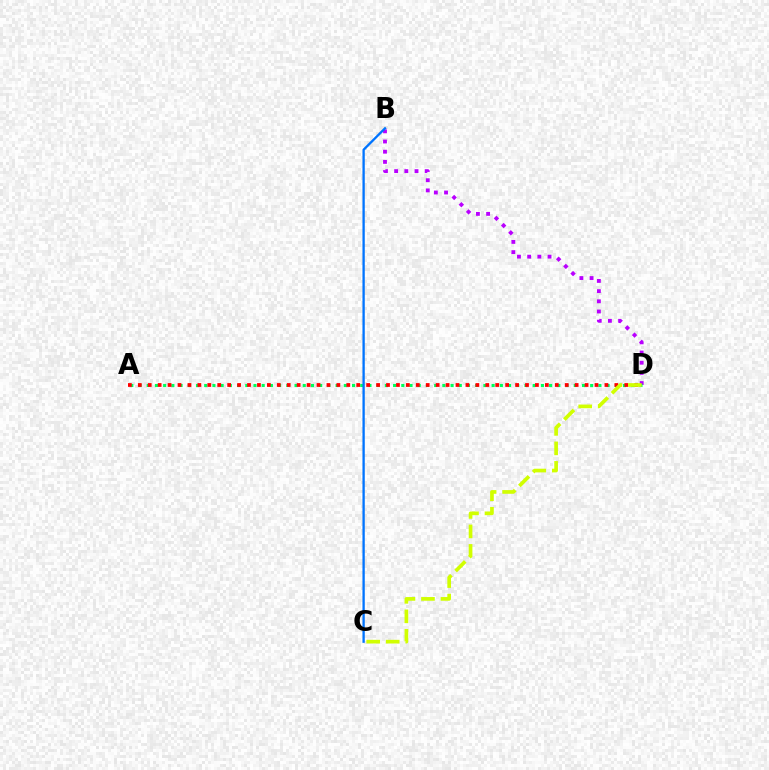{('B', 'D'): [{'color': '#b900ff', 'line_style': 'dotted', 'thickness': 2.77}], ('A', 'D'): [{'color': '#00ff5c', 'line_style': 'dotted', 'thickness': 2.23}, {'color': '#ff0000', 'line_style': 'dotted', 'thickness': 2.7}], ('B', 'C'): [{'color': '#0074ff', 'line_style': 'solid', 'thickness': 1.67}], ('C', 'D'): [{'color': '#d1ff00', 'line_style': 'dashed', 'thickness': 2.65}]}